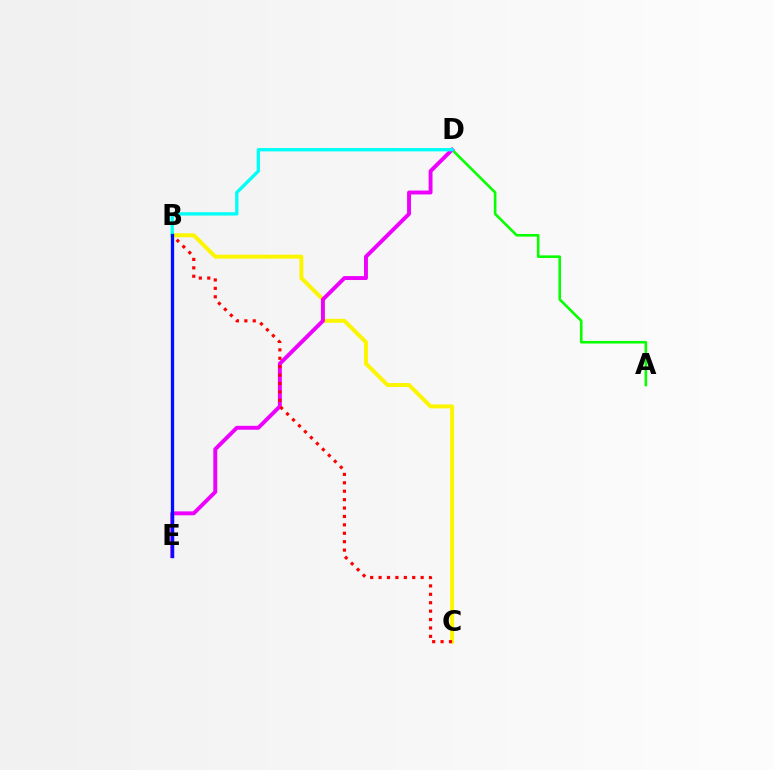{('B', 'C'): [{'color': '#fcf500', 'line_style': 'solid', 'thickness': 2.85}, {'color': '#ff0000', 'line_style': 'dotted', 'thickness': 2.29}], ('A', 'D'): [{'color': '#08ff00', 'line_style': 'solid', 'thickness': 1.87}], ('D', 'E'): [{'color': '#ee00ff', 'line_style': 'solid', 'thickness': 2.81}], ('B', 'D'): [{'color': '#00fff6', 'line_style': 'solid', 'thickness': 2.39}], ('B', 'E'): [{'color': '#0010ff', 'line_style': 'solid', 'thickness': 2.36}]}